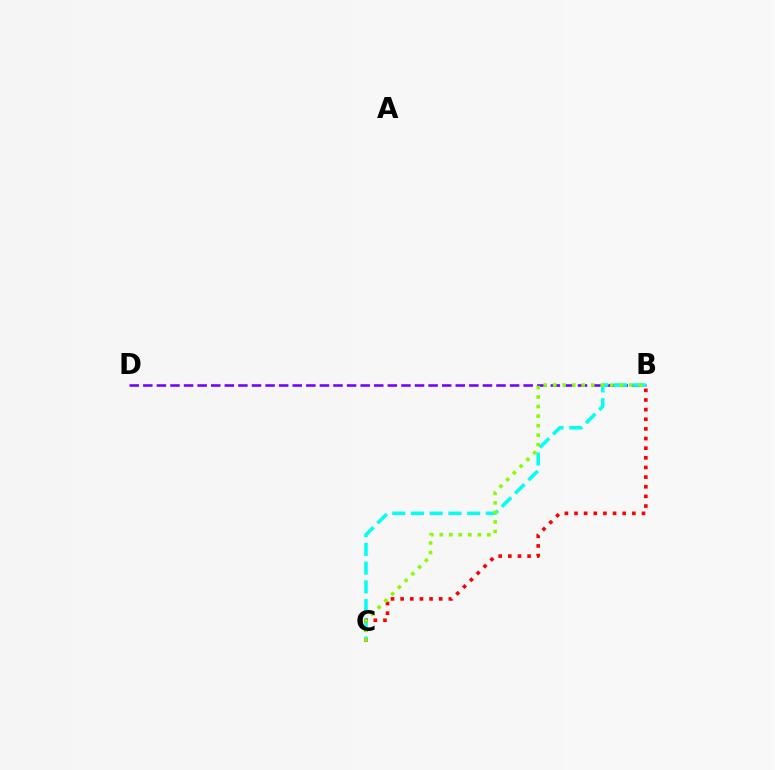{('B', 'D'): [{'color': '#7200ff', 'line_style': 'dashed', 'thickness': 1.85}], ('B', 'C'): [{'color': '#00fff6', 'line_style': 'dashed', 'thickness': 2.55}, {'color': '#ff0000', 'line_style': 'dotted', 'thickness': 2.62}, {'color': '#84ff00', 'line_style': 'dotted', 'thickness': 2.59}]}